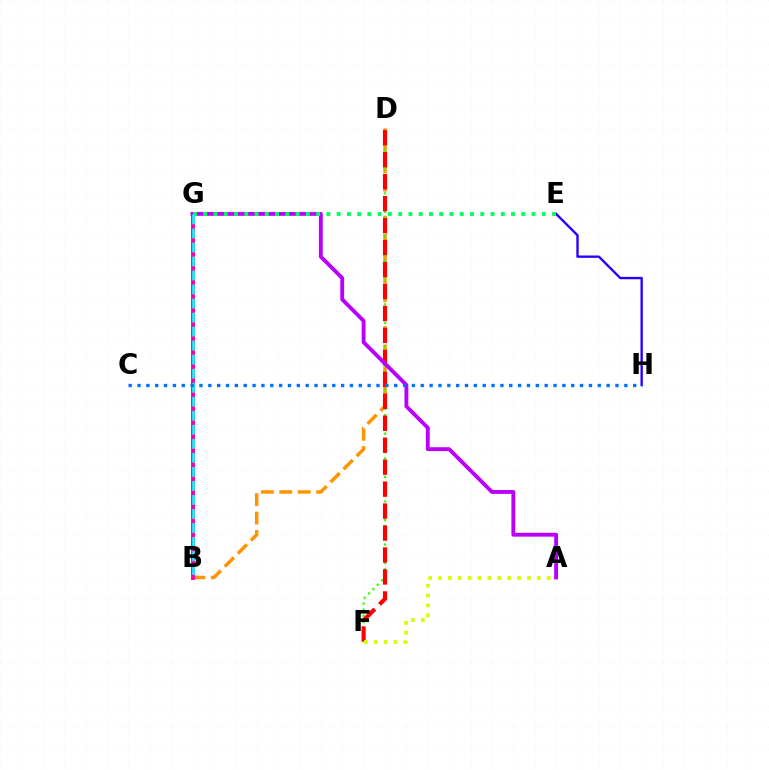{('B', 'D'): [{'color': '#ff9400', 'line_style': 'dashed', 'thickness': 2.5}], ('D', 'F'): [{'color': '#3dff00', 'line_style': 'dotted', 'thickness': 1.67}, {'color': '#ff0000', 'line_style': 'dashed', 'thickness': 2.98}], ('E', 'H'): [{'color': '#2500ff', 'line_style': 'solid', 'thickness': 1.7}], ('B', 'G'): [{'color': '#ff00ac', 'line_style': 'solid', 'thickness': 2.84}, {'color': '#00fff6', 'line_style': 'dashed', 'thickness': 1.91}], ('A', 'G'): [{'color': '#b900ff', 'line_style': 'solid', 'thickness': 2.79}], ('A', 'F'): [{'color': '#d1ff00', 'line_style': 'dotted', 'thickness': 2.68}], ('E', 'G'): [{'color': '#00ff5c', 'line_style': 'dotted', 'thickness': 2.79}], ('C', 'H'): [{'color': '#0074ff', 'line_style': 'dotted', 'thickness': 2.4}]}